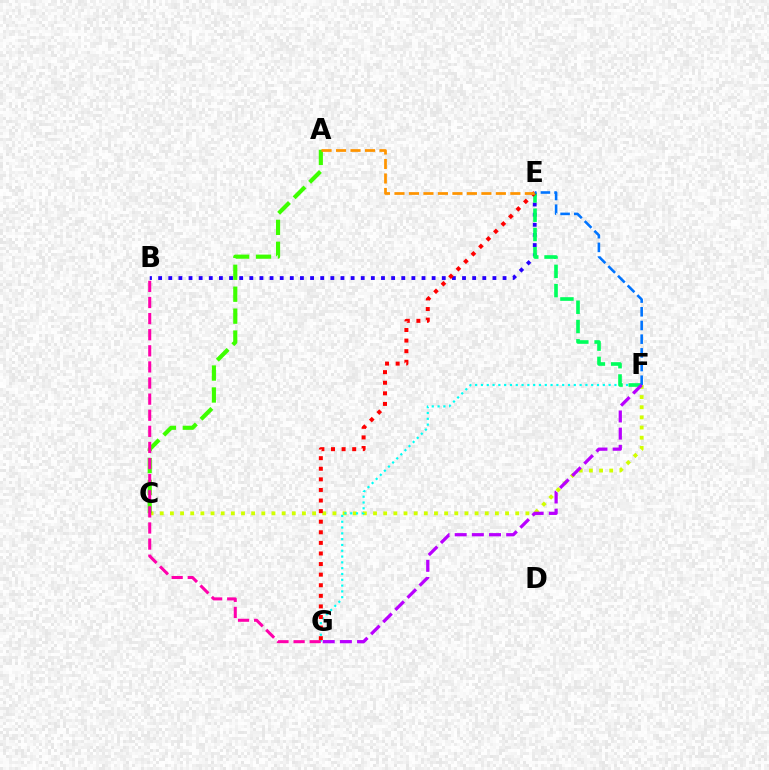{('C', 'F'): [{'color': '#d1ff00', 'line_style': 'dotted', 'thickness': 2.76}], ('F', 'G'): [{'color': '#00fff6', 'line_style': 'dotted', 'thickness': 1.58}, {'color': '#b900ff', 'line_style': 'dashed', 'thickness': 2.33}], ('B', 'E'): [{'color': '#2500ff', 'line_style': 'dotted', 'thickness': 2.75}], ('A', 'C'): [{'color': '#3dff00', 'line_style': 'dashed', 'thickness': 2.98}], ('E', 'F'): [{'color': '#00ff5c', 'line_style': 'dashed', 'thickness': 2.62}, {'color': '#0074ff', 'line_style': 'dashed', 'thickness': 1.86}], ('B', 'G'): [{'color': '#ff00ac', 'line_style': 'dashed', 'thickness': 2.19}], ('E', 'G'): [{'color': '#ff0000', 'line_style': 'dotted', 'thickness': 2.88}], ('A', 'E'): [{'color': '#ff9400', 'line_style': 'dashed', 'thickness': 1.97}]}